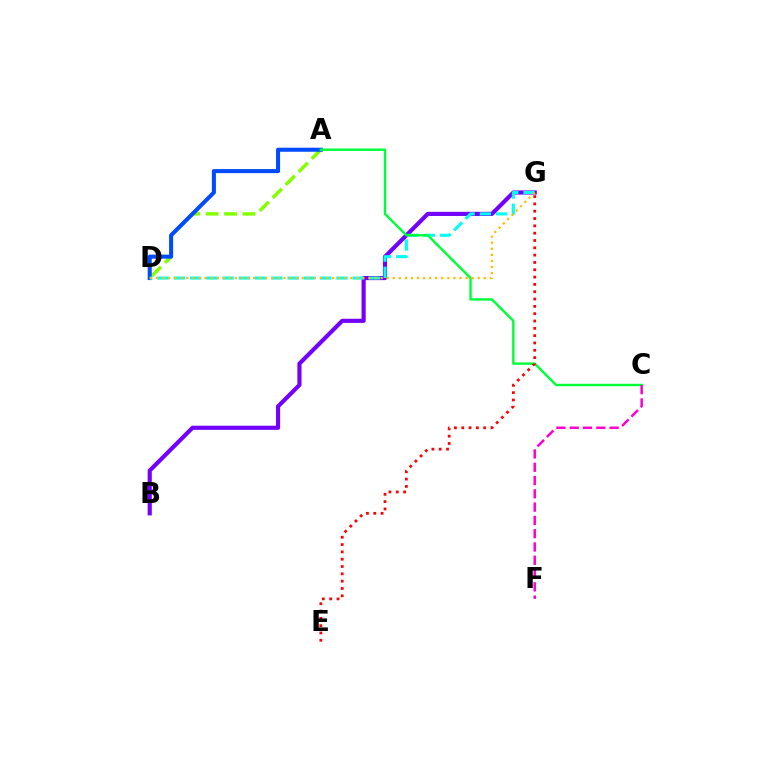{('A', 'D'): [{'color': '#84ff00', 'line_style': 'dashed', 'thickness': 2.5}, {'color': '#004bff', 'line_style': 'solid', 'thickness': 2.91}], ('B', 'G'): [{'color': '#7200ff', 'line_style': 'solid', 'thickness': 2.98}], ('D', 'G'): [{'color': '#00fff6', 'line_style': 'dashed', 'thickness': 2.21}, {'color': '#ffbd00', 'line_style': 'dotted', 'thickness': 1.65}], ('A', 'C'): [{'color': '#00ff39', 'line_style': 'solid', 'thickness': 1.74}], ('E', 'G'): [{'color': '#ff0000', 'line_style': 'dotted', 'thickness': 1.99}], ('C', 'F'): [{'color': '#ff00cf', 'line_style': 'dashed', 'thickness': 1.81}]}